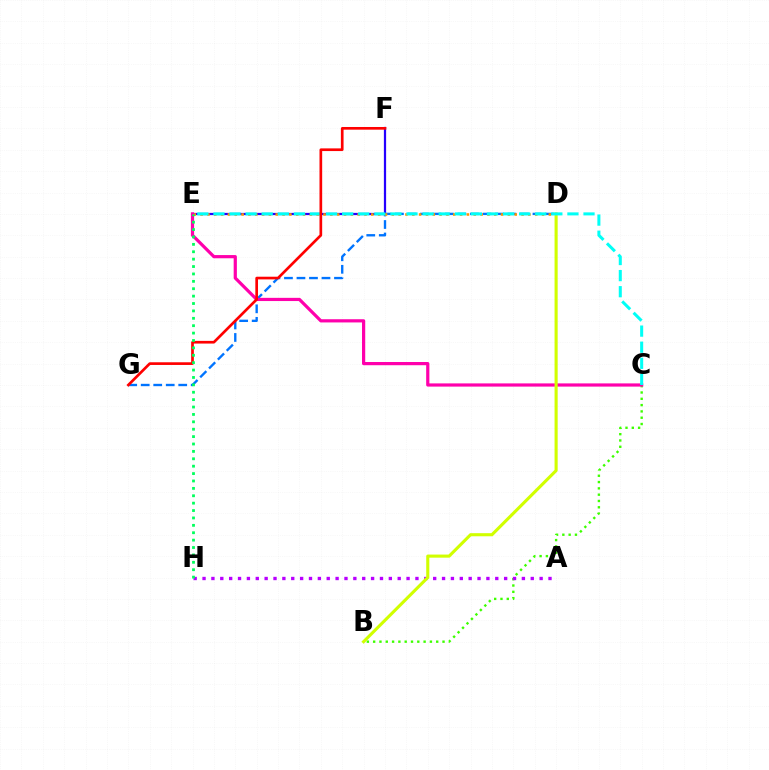{('D', 'G'): [{'color': '#0074ff', 'line_style': 'dashed', 'thickness': 1.7}], ('B', 'C'): [{'color': '#3dff00', 'line_style': 'dotted', 'thickness': 1.71}], ('E', 'F'): [{'color': '#2500ff', 'line_style': 'solid', 'thickness': 1.61}], ('A', 'H'): [{'color': '#b900ff', 'line_style': 'dotted', 'thickness': 2.41}], ('D', 'E'): [{'color': '#ff9400', 'line_style': 'dotted', 'thickness': 1.86}], ('C', 'E'): [{'color': '#ff00ac', 'line_style': 'solid', 'thickness': 2.31}, {'color': '#00fff6', 'line_style': 'dashed', 'thickness': 2.19}], ('B', 'D'): [{'color': '#d1ff00', 'line_style': 'solid', 'thickness': 2.23}], ('F', 'G'): [{'color': '#ff0000', 'line_style': 'solid', 'thickness': 1.93}], ('E', 'H'): [{'color': '#00ff5c', 'line_style': 'dotted', 'thickness': 2.01}]}